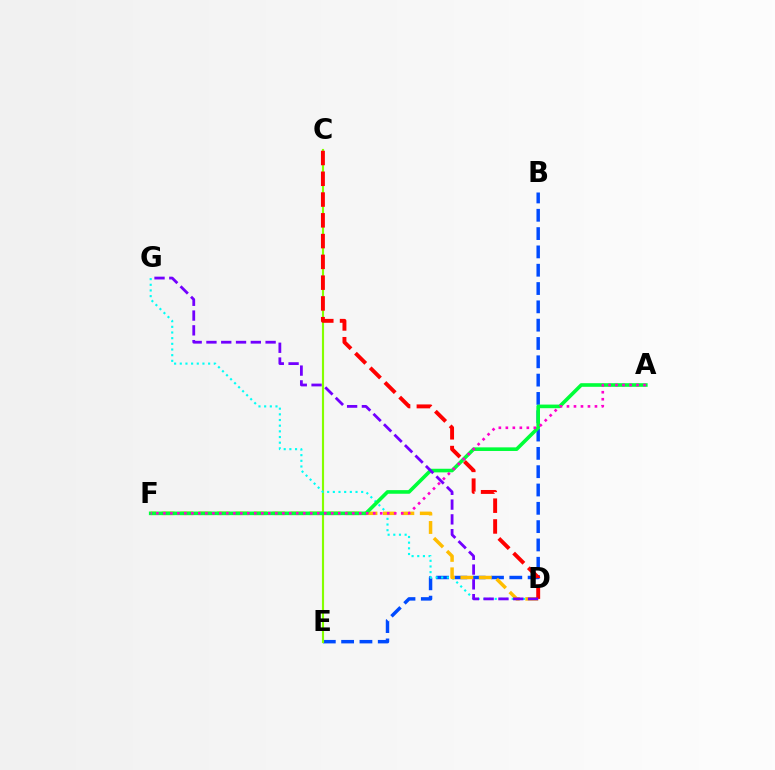{('B', 'E'): [{'color': '#004bff', 'line_style': 'dashed', 'thickness': 2.49}], ('C', 'E'): [{'color': '#84ff00', 'line_style': 'solid', 'thickness': 1.54}], ('D', 'G'): [{'color': '#00fff6', 'line_style': 'dotted', 'thickness': 1.54}, {'color': '#7200ff', 'line_style': 'dashed', 'thickness': 2.01}], ('D', 'F'): [{'color': '#ffbd00', 'line_style': 'dashed', 'thickness': 2.5}], ('A', 'F'): [{'color': '#00ff39', 'line_style': 'solid', 'thickness': 2.6}, {'color': '#ff00cf', 'line_style': 'dotted', 'thickness': 1.9}], ('C', 'D'): [{'color': '#ff0000', 'line_style': 'dashed', 'thickness': 2.82}]}